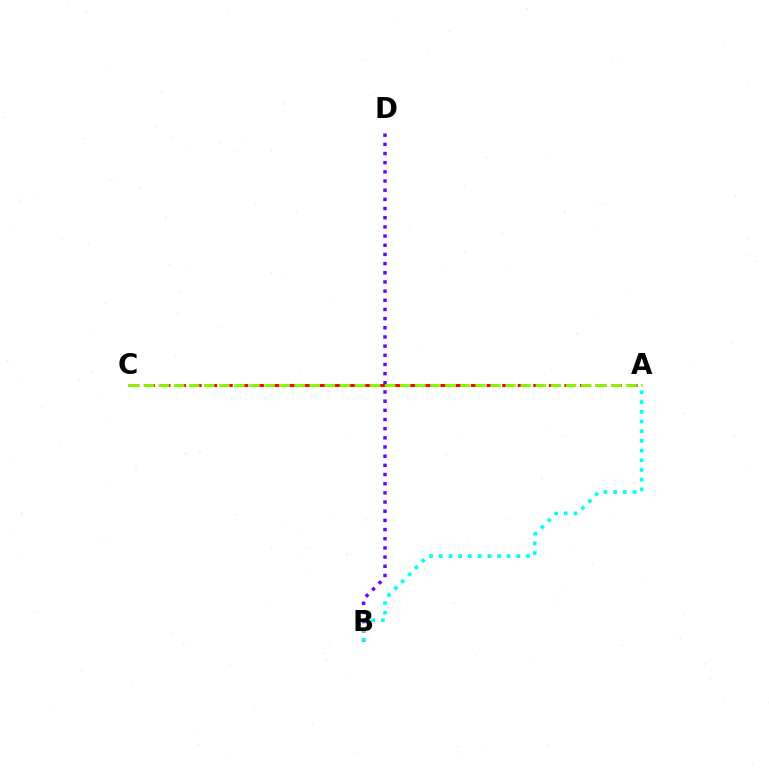{('B', 'D'): [{'color': '#7200ff', 'line_style': 'dotted', 'thickness': 2.49}], ('A', 'B'): [{'color': '#00fff6', 'line_style': 'dotted', 'thickness': 2.64}], ('A', 'C'): [{'color': '#ff0000', 'line_style': 'dashed', 'thickness': 2.11}, {'color': '#84ff00', 'line_style': 'dashed', 'thickness': 2.05}]}